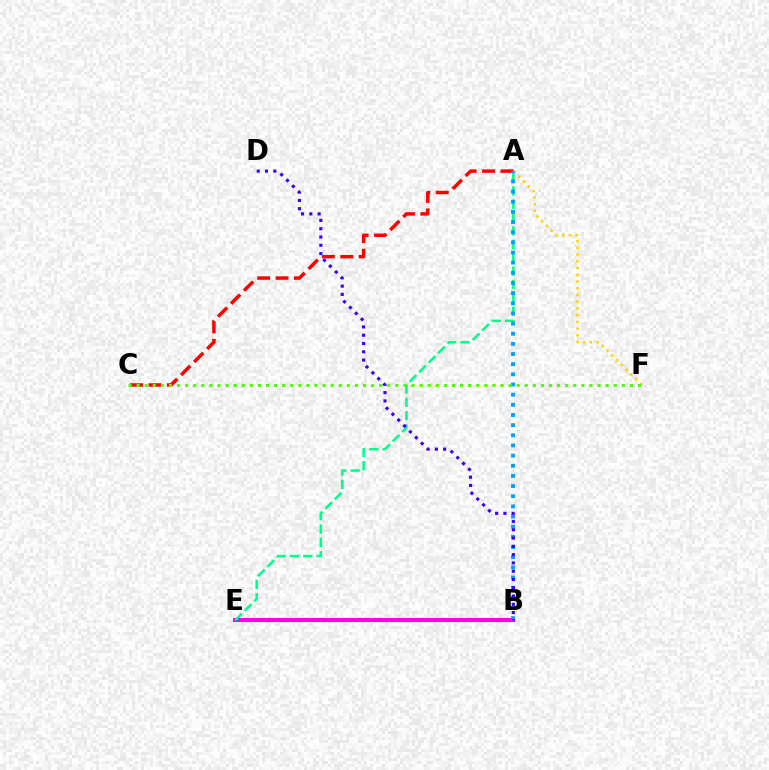{('A', 'F'): [{'color': '#ffd500', 'line_style': 'dotted', 'thickness': 1.83}], ('A', 'C'): [{'color': '#ff0000', 'line_style': 'dashed', 'thickness': 2.5}], ('B', 'E'): [{'color': '#ff00ed', 'line_style': 'solid', 'thickness': 2.93}], ('A', 'E'): [{'color': '#00ff86', 'line_style': 'dashed', 'thickness': 1.82}], ('A', 'B'): [{'color': '#009eff', 'line_style': 'dotted', 'thickness': 2.76}], ('C', 'F'): [{'color': '#4fff00', 'line_style': 'dotted', 'thickness': 2.2}], ('B', 'D'): [{'color': '#3700ff', 'line_style': 'dotted', 'thickness': 2.25}]}